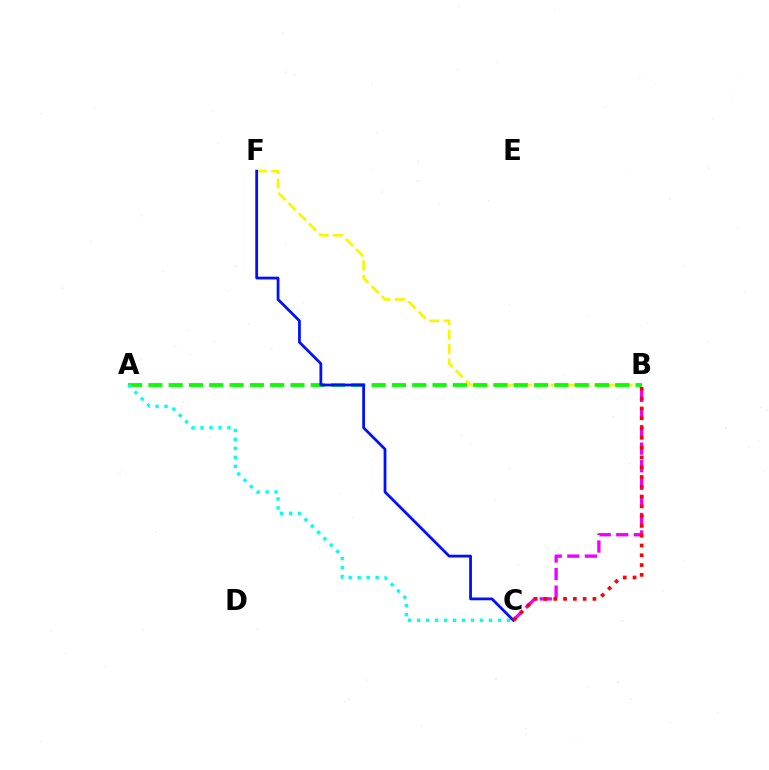{('B', 'F'): [{'color': '#fcf500', 'line_style': 'dashed', 'thickness': 1.96}], ('B', 'C'): [{'color': '#ee00ff', 'line_style': 'dashed', 'thickness': 2.39}, {'color': '#ff0000', 'line_style': 'dotted', 'thickness': 2.66}], ('A', 'B'): [{'color': '#08ff00', 'line_style': 'dashed', 'thickness': 2.76}], ('A', 'C'): [{'color': '#00fff6', 'line_style': 'dotted', 'thickness': 2.44}], ('C', 'F'): [{'color': '#0010ff', 'line_style': 'solid', 'thickness': 2.0}]}